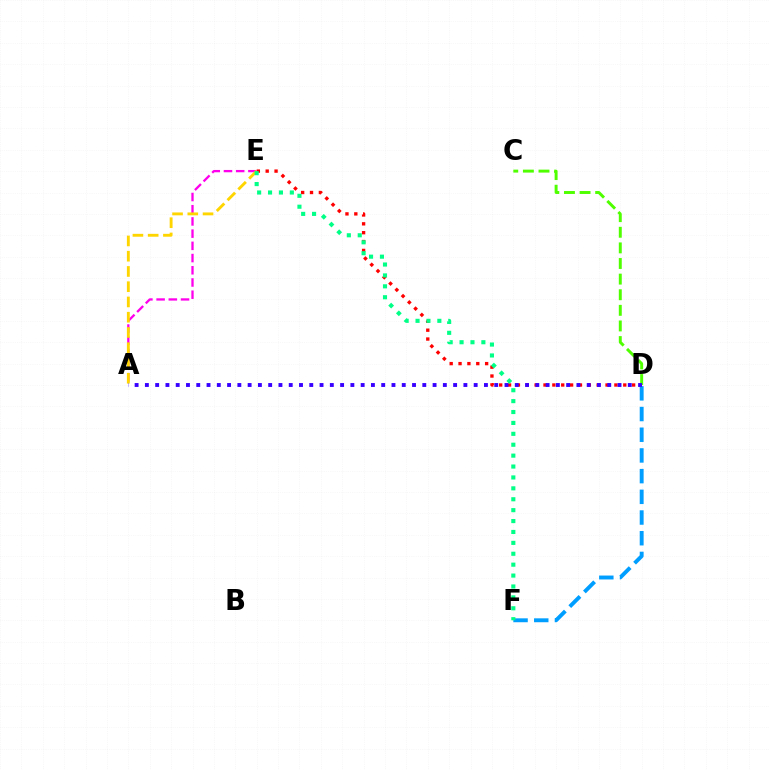{('D', 'E'): [{'color': '#ff0000', 'line_style': 'dotted', 'thickness': 2.41}], ('A', 'E'): [{'color': '#ff00ed', 'line_style': 'dashed', 'thickness': 1.66}, {'color': '#ffd500', 'line_style': 'dashed', 'thickness': 2.07}], ('D', 'F'): [{'color': '#009eff', 'line_style': 'dashed', 'thickness': 2.81}], ('C', 'D'): [{'color': '#4fff00', 'line_style': 'dashed', 'thickness': 2.12}], ('A', 'D'): [{'color': '#3700ff', 'line_style': 'dotted', 'thickness': 2.79}], ('E', 'F'): [{'color': '#00ff86', 'line_style': 'dotted', 'thickness': 2.96}]}